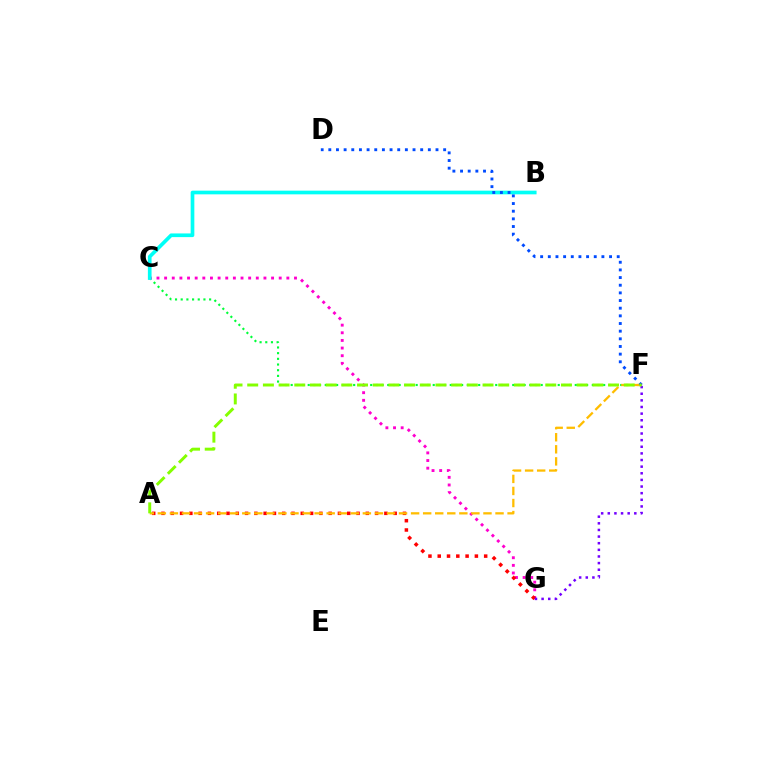{('C', 'F'): [{'color': '#00ff39', 'line_style': 'dotted', 'thickness': 1.54}], ('C', 'G'): [{'color': '#ff00cf', 'line_style': 'dotted', 'thickness': 2.08}], ('A', 'G'): [{'color': '#ff0000', 'line_style': 'dotted', 'thickness': 2.52}], ('A', 'F'): [{'color': '#ffbd00', 'line_style': 'dashed', 'thickness': 1.64}, {'color': '#84ff00', 'line_style': 'dashed', 'thickness': 2.13}], ('F', 'G'): [{'color': '#7200ff', 'line_style': 'dotted', 'thickness': 1.8}], ('B', 'C'): [{'color': '#00fff6', 'line_style': 'solid', 'thickness': 2.65}], ('D', 'F'): [{'color': '#004bff', 'line_style': 'dotted', 'thickness': 2.08}]}